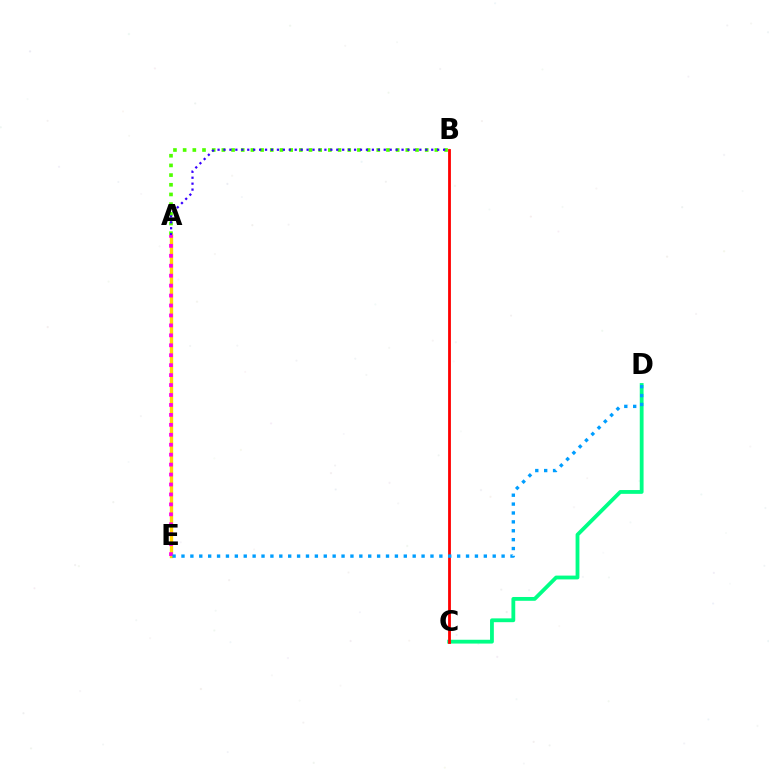{('A', 'B'): [{'color': '#4fff00', 'line_style': 'dotted', 'thickness': 2.63}, {'color': '#3700ff', 'line_style': 'dotted', 'thickness': 1.61}], ('A', 'E'): [{'color': '#ffd500', 'line_style': 'solid', 'thickness': 2.4}, {'color': '#ff00ed', 'line_style': 'dotted', 'thickness': 2.7}], ('C', 'D'): [{'color': '#00ff86', 'line_style': 'solid', 'thickness': 2.74}], ('B', 'C'): [{'color': '#ff0000', 'line_style': 'solid', 'thickness': 2.02}], ('D', 'E'): [{'color': '#009eff', 'line_style': 'dotted', 'thickness': 2.42}]}